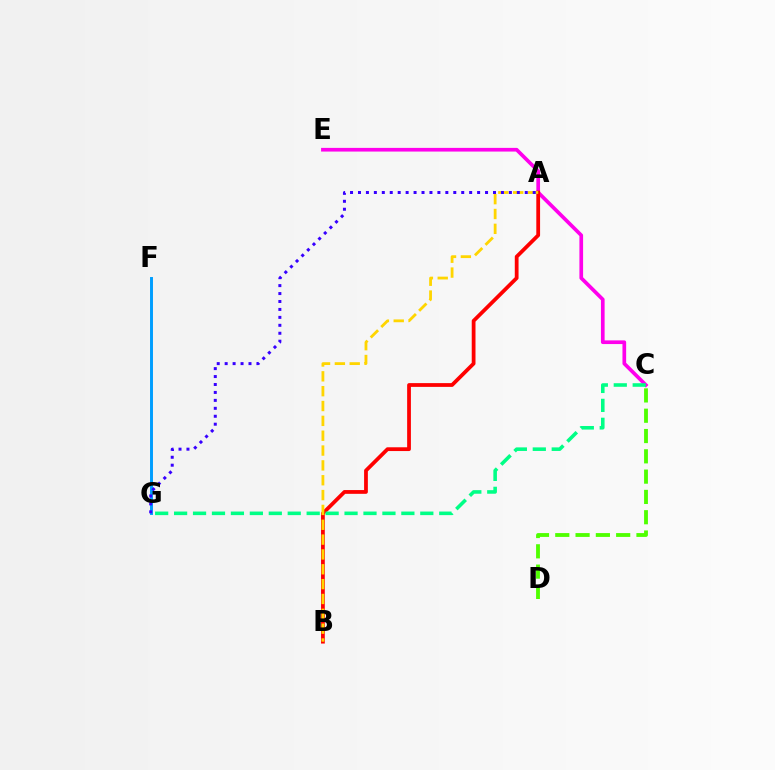{('C', 'E'): [{'color': '#ff00ed', 'line_style': 'solid', 'thickness': 2.65}], ('A', 'B'): [{'color': '#ff0000', 'line_style': 'solid', 'thickness': 2.71}, {'color': '#ffd500', 'line_style': 'dashed', 'thickness': 2.02}], ('F', 'G'): [{'color': '#009eff', 'line_style': 'solid', 'thickness': 2.12}], ('C', 'D'): [{'color': '#4fff00', 'line_style': 'dashed', 'thickness': 2.76}], ('C', 'G'): [{'color': '#00ff86', 'line_style': 'dashed', 'thickness': 2.57}], ('A', 'G'): [{'color': '#3700ff', 'line_style': 'dotted', 'thickness': 2.16}]}